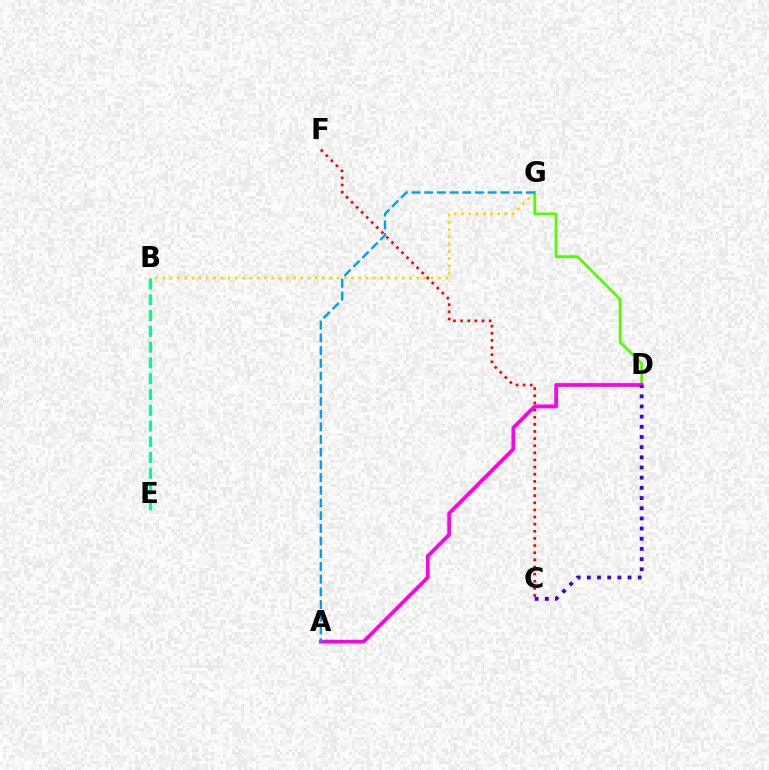{('B', 'G'): [{'color': '#ffd500', 'line_style': 'dotted', 'thickness': 1.97}], ('B', 'E'): [{'color': '#00ff86', 'line_style': 'dashed', 'thickness': 2.14}], ('D', 'G'): [{'color': '#4fff00', 'line_style': 'solid', 'thickness': 1.99}], ('A', 'D'): [{'color': '#ff00ed', 'line_style': 'solid', 'thickness': 2.71}], ('A', 'G'): [{'color': '#009eff', 'line_style': 'dashed', 'thickness': 1.73}], ('C', 'F'): [{'color': '#ff0000', 'line_style': 'dotted', 'thickness': 1.94}], ('C', 'D'): [{'color': '#3700ff', 'line_style': 'dotted', 'thickness': 2.76}]}